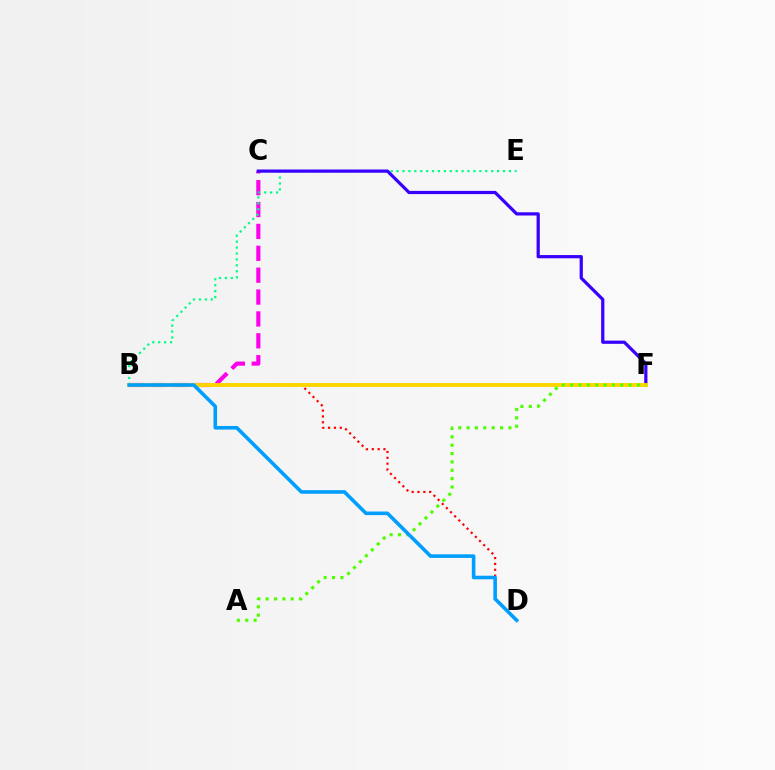{('B', 'C'): [{'color': '#ff00ed', 'line_style': 'dashed', 'thickness': 2.97}], ('B', 'E'): [{'color': '#00ff86', 'line_style': 'dotted', 'thickness': 1.61}], ('C', 'F'): [{'color': '#3700ff', 'line_style': 'solid', 'thickness': 2.32}], ('B', 'D'): [{'color': '#ff0000', 'line_style': 'dotted', 'thickness': 1.59}, {'color': '#009eff', 'line_style': 'solid', 'thickness': 2.58}], ('B', 'F'): [{'color': '#ffd500', 'line_style': 'solid', 'thickness': 2.8}], ('A', 'F'): [{'color': '#4fff00', 'line_style': 'dotted', 'thickness': 2.27}]}